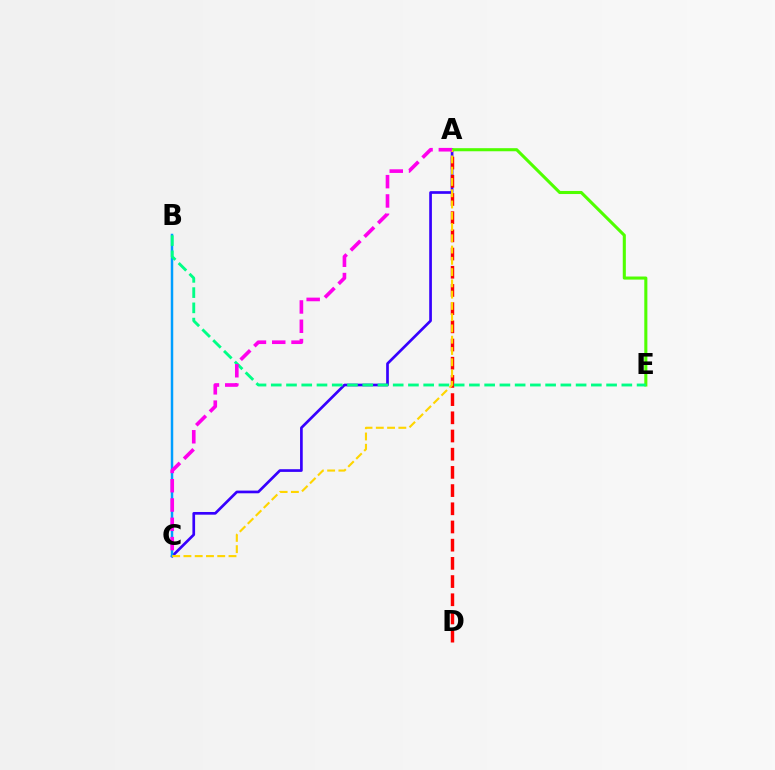{('A', 'C'): [{'color': '#3700ff', 'line_style': 'solid', 'thickness': 1.94}, {'color': '#ffd500', 'line_style': 'dashed', 'thickness': 1.53}, {'color': '#ff00ed', 'line_style': 'dashed', 'thickness': 2.62}], ('B', 'C'): [{'color': '#009eff', 'line_style': 'solid', 'thickness': 1.79}], ('A', 'D'): [{'color': '#ff0000', 'line_style': 'dashed', 'thickness': 2.47}], ('A', 'E'): [{'color': '#4fff00', 'line_style': 'solid', 'thickness': 2.22}], ('B', 'E'): [{'color': '#00ff86', 'line_style': 'dashed', 'thickness': 2.07}]}